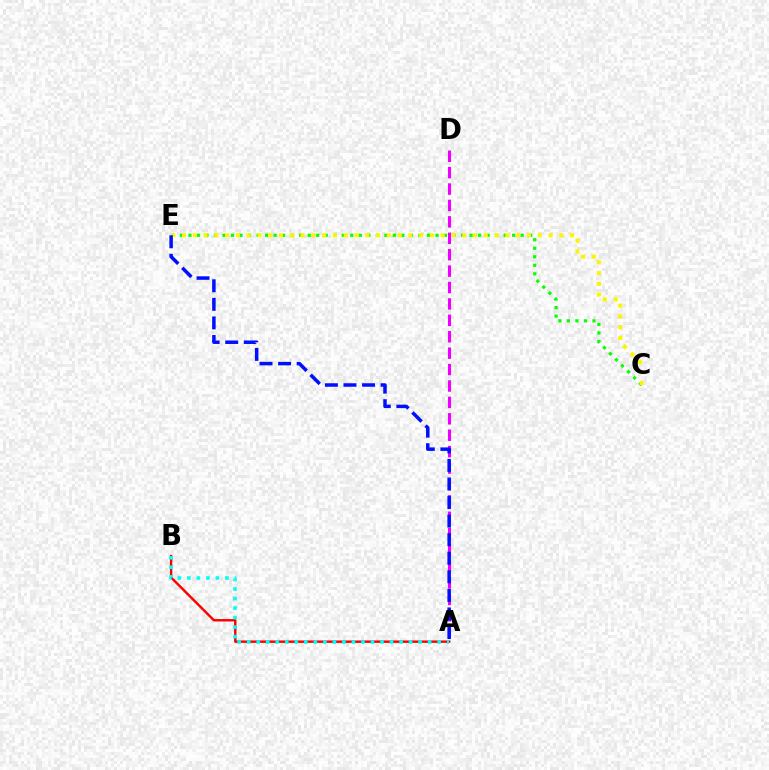{('C', 'E'): [{'color': '#08ff00', 'line_style': 'dotted', 'thickness': 2.31}, {'color': '#fcf500', 'line_style': 'dotted', 'thickness': 2.93}], ('A', 'B'): [{'color': '#ff0000', 'line_style': 'solid', 'thickness': 1.75}, {'color': '#00fff6', 'line_style': 'dotted', 'thickness': 2.59}], ('A', 'D'): [{'color': '#ee00ff', 'line_style': 'dashed', 'thickness': 2.23}], ('A', 'E'): [{'color': '#0010ff', 'line_style': 'dashed', 'thickness': 2.52}]}